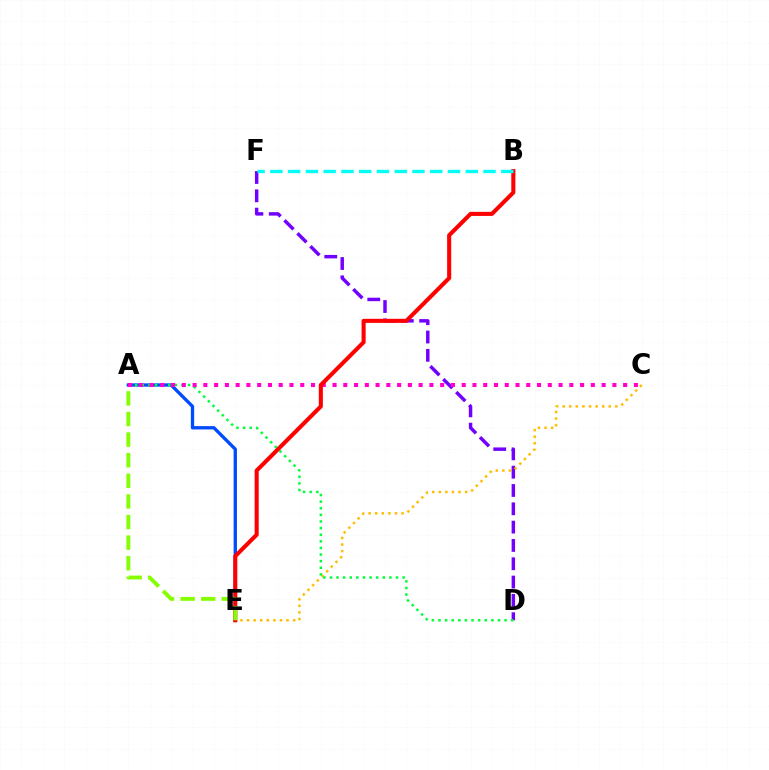{('D', 'F'): [{'color': '#7200ff', 'line_style': 'dashed', 'thickness': 2.49}], ('A', 'E'): [{'color': '#004bff', 'line_style': 'solid', 'thickness': 2.39}, {'color': '#84ff00', 'line_style': 'dashed', 'thickness': 2.8}], ('C', 'E'): [{'color': '#ffbd00', 'line_style': 'dotted', 'thickness': 1.79}], ('A', 'D'): [{'color': '#00ff39', 'line_style': 'dotted', 'thickness': 1.8}], ('A', 'C'): [{'color': '#ff00cf', 'line_style': 'dotted', 'thickness': 2.92}], ('B', 'E'): [{'color': '#ff0000', 'line_style': 'solid', 'thickness': 2.93}], ('B', 'F'): [{'color': '#00fff6', 'line_style': 'dashed', 'thickness': 2.41}]}